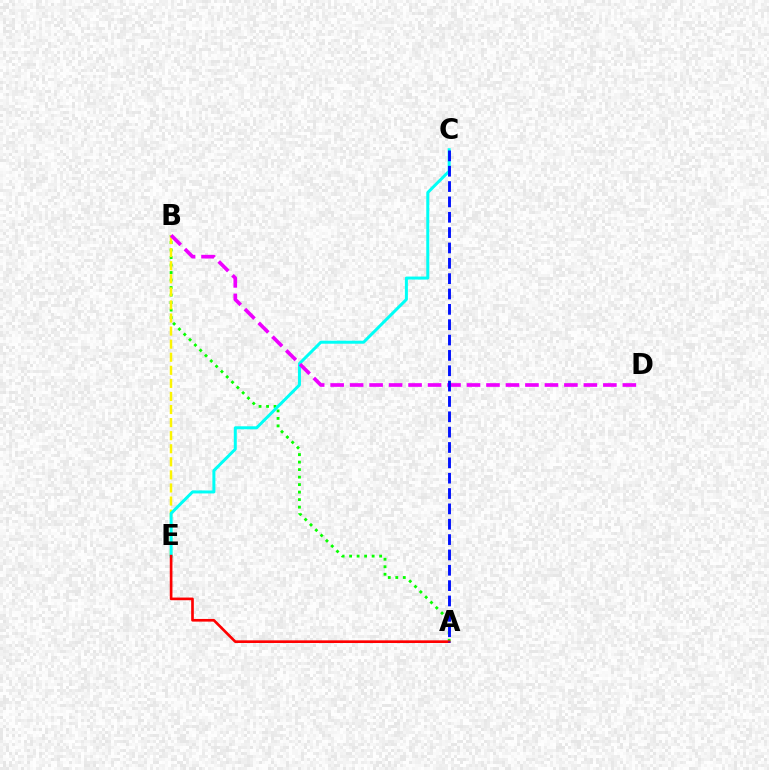{('A', 'B'): [{'color': '#08ff00', 'line_style': 'dotted', 'thickness': 2.04}], ('B', 'E'): [{'color': '#fcf500', 'line_style': 'dashed', 'thickness': 1.78}], ('C', 'E'): [{'color': '#00fff6', 'line_style': 'solid', 'thickness': 2.16}], ('B', 'D'): [{'color': '#ee00ff', 'line_style': 'dashed', 'thickness': 2.65}], ('A', 'E'): [{'color': '#ff0000', 'line_style': 'solid', 'thickness': 1.92}], ('A', 'C'): [{'color': '#0010ff', 'line_style': 'dashed', 'thickness': 2.09}]}